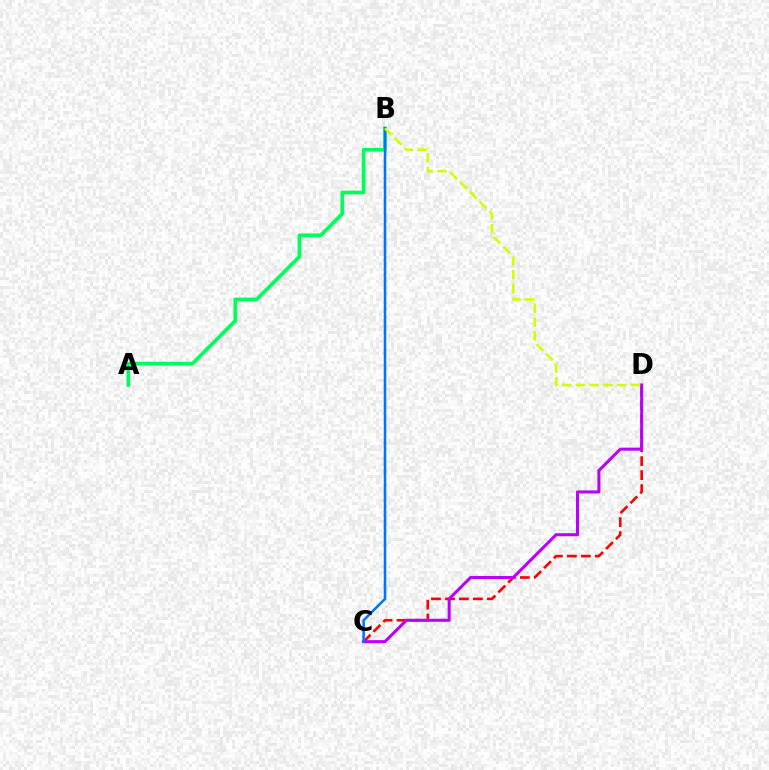{('C', 'D'): [{'color': '#ff0000', 'line_style': 'dashed', 'thickness': 1.9}, {'color': '#b900ff', 'line_style': 'solid', 'thickness': 2.2}], ('A', 'B'): [{'color': '#00ff5c', 'line_style': 'solid', 'thickness': 2.66}], ('B', 'C'): [{'color': '#0074ff', 'line_style': 'solid', 'thickness': 1.84}], ('B', 'D'): [{'color': '#d1ff00', 'line_style': 'dashed', 'thickness': 1.87}]}